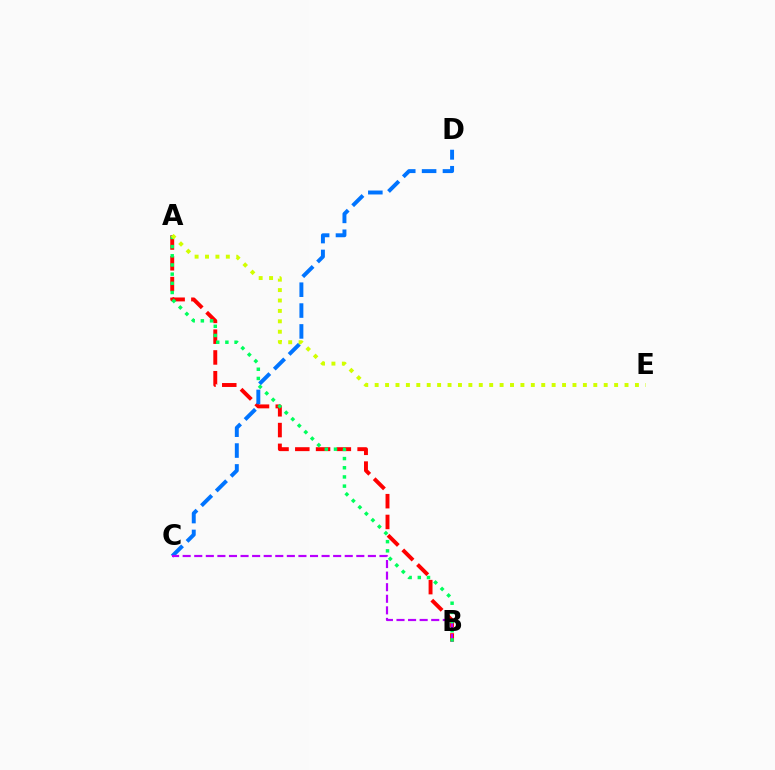{('A', 'B'): [{'color': '#ff0000', 'line_style': 'dashed', 'thickness': 2.82}, {'color': '#00ff5c', 'line_style': 'dotted', 'thickness': 2.49}], ('C', 'D'): [{'color': '#0074ff', 'line_style': 'dashed', 'thickness': 2.83}], ('B', 'C'): [{'color': '#b900ff', 'line_style': 'dashed', 'thickness': 1.57}], ('A', 'E'): [{'color': '#d1ff00', 'line_style': 'dotted', 'thickness': 2.83}]}